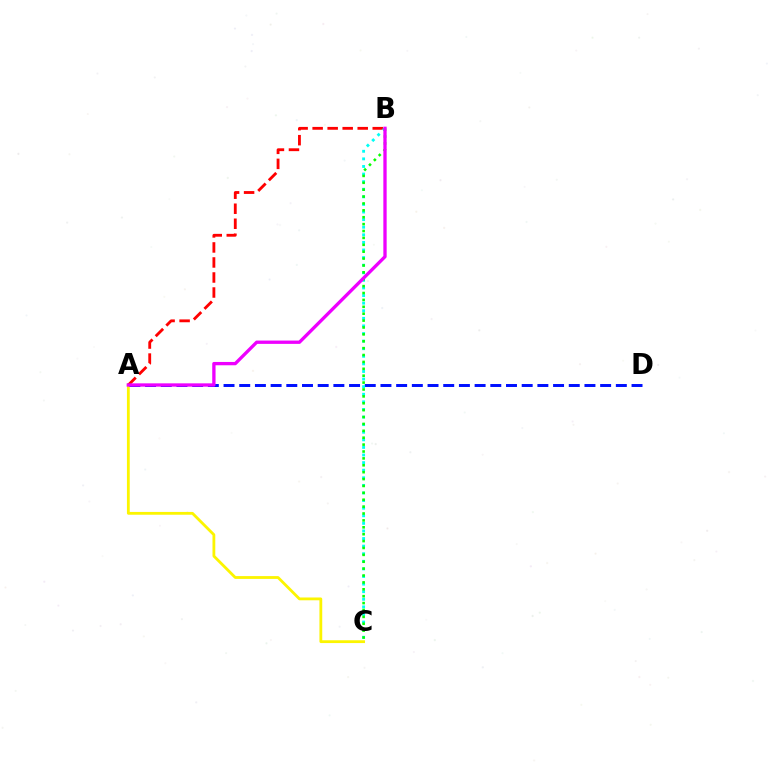{('A', 'C'): [{'color': '#fcf500', 'line_style': 'solid', 'thickness': 2.02}], ('A', 'D'): [{'color': '#0010ff', 'line_style': 'dashed', 'thickness': 2.13}], ('A', 'B'): [{'color': '#ff0000', 'line_style': 'dashed', 'thickness': 2.04}, {'color': '#ee00ff', 'line_style': 'solid', 'thickness': 2.39}], ('B', 'C'): [{'color': '#00fff6', 'line_style': 'dotted', 'thickness': 2.06}, {'color': '#08ff00', 'line_style': 'dotted', 'thickness': 1.87}]}